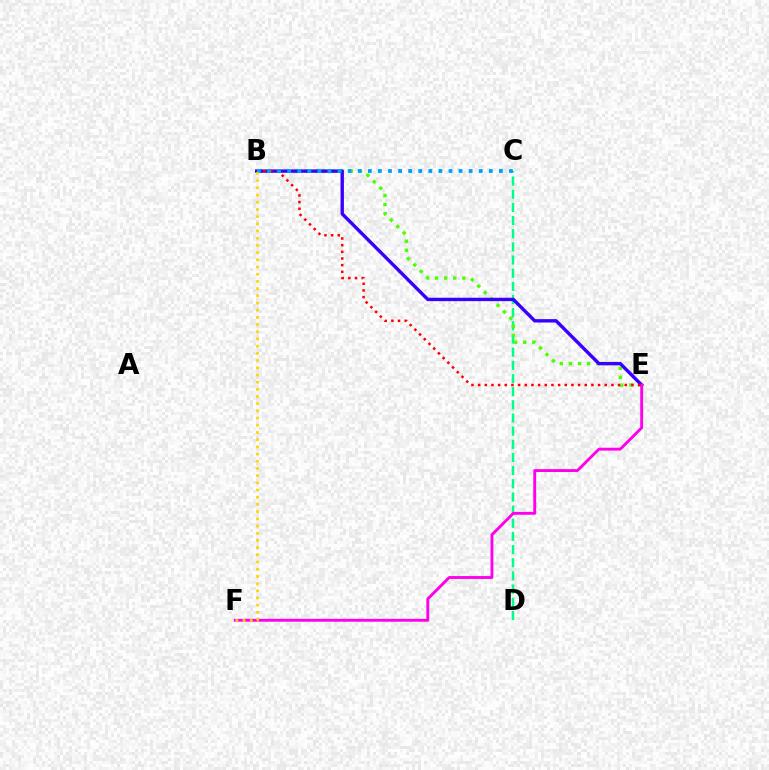{('C', 'D'): [{'color': '#00ff86', 'line_style': 'dashed', 'thickness': 1.79}], ('B', 'E'): [{'color': '#4fff00', 'line_style': 'dotted', 'thickness': 2.47}, {'color': '#3700ff', 'line_style': 'solid', 'thickness': 2.43}, {'color': '#ff0000', 'line_style': 'dotted', 'thickness': 1.81}], ('E', 'F'): [{'color': '#ff00ed', 'line_style': 'solid', 'thickness': 2.08}], ('B', 'C'): [{'color': '#009eff', 'line_style': 'dotted', 'thickness': 2.74}], ('B', 'F'): [{'color': '#ffd500', 'line_style': 'dotted', 'thickness': 1.95}]}